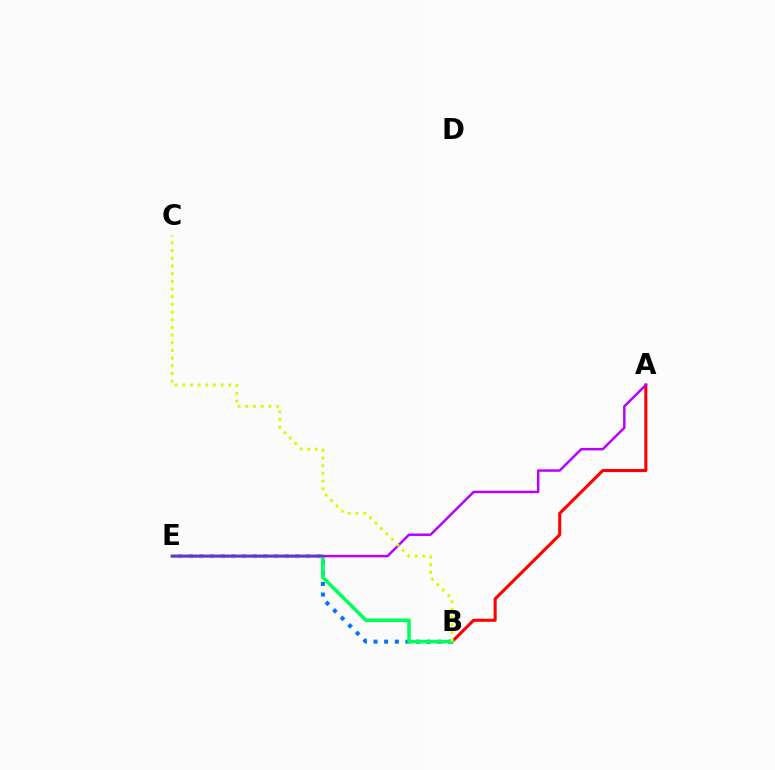{('B', 'E'): [{'color': '#0074ff', 'line_style': 'dotted', 'thickness': 2.89}, {'color': '#00ff5c', 'line_style': 'solid', 'thickness': 2.57}], ('A', 'B'): [{'color': '#ff0000', 'line_style': 'solid', 'thickness': 2.21}], ('A', 'E'): [{'color': '#b900ff', 'line_style': 'solid', 'thickness': 1.78}], ('B', 'C'): [{'color': '#d1ff00', 'line_style': 'dotted', 'thickness': 2.09}]}